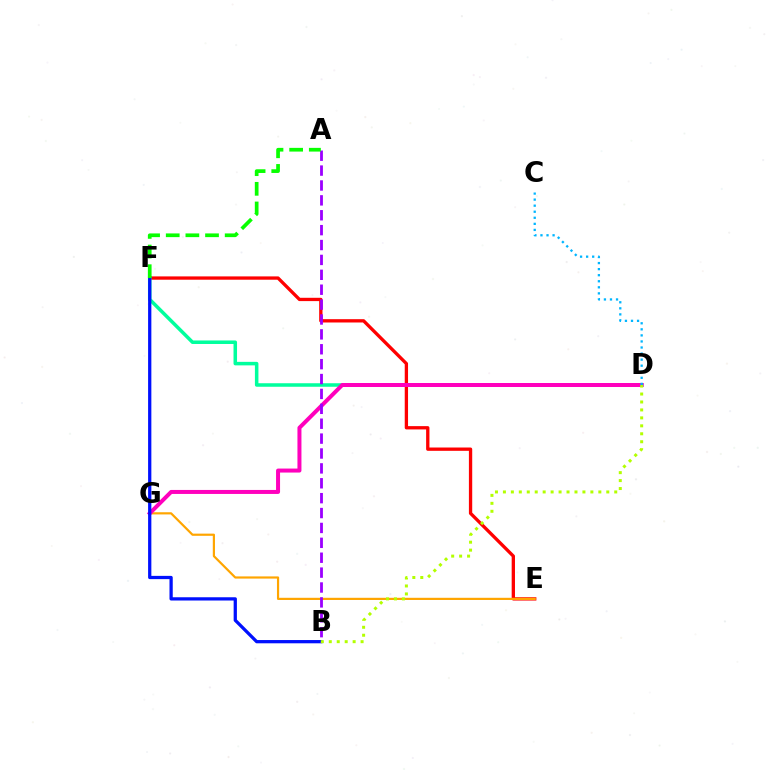{('E', 'F'): [{'color': '#ff0000', 'line_style': 'solid', 'thickness': 2.38}], ('D', 'F'): [{'color': '#00ff9d', 'line_style': 'solid', 'thickness': 2.53}], ('E', 'G'): [{'color': '#ffa500', 'line_style': 'solid', 'thickness': 1.58}], ('D', 'G'): [{'color': '#ff00bd', 'line_style': 'solid', 'thickness': 2.88}], ('B', 'F'): [{'color': '#0010ff', 'line_style': 'solid', 'thickness': 2.35}], ('A', 'B'): [{'color': '#9b00ff', 'line_style': 'dashed', 'thickness': 2.02}], ('A', 'F'): [{'color': '#08ff00', 'line_style': 'dashed', 'thickness': 2.67}], ('B', 'D'): [{'color': '#b3ff00', 'line_style': 'dotted', 'thickness': 2.16}], ('C', 'D'): [{'color': '#00b5ff', 'line_style': 'dotted', 'thickness': 1.65}]}